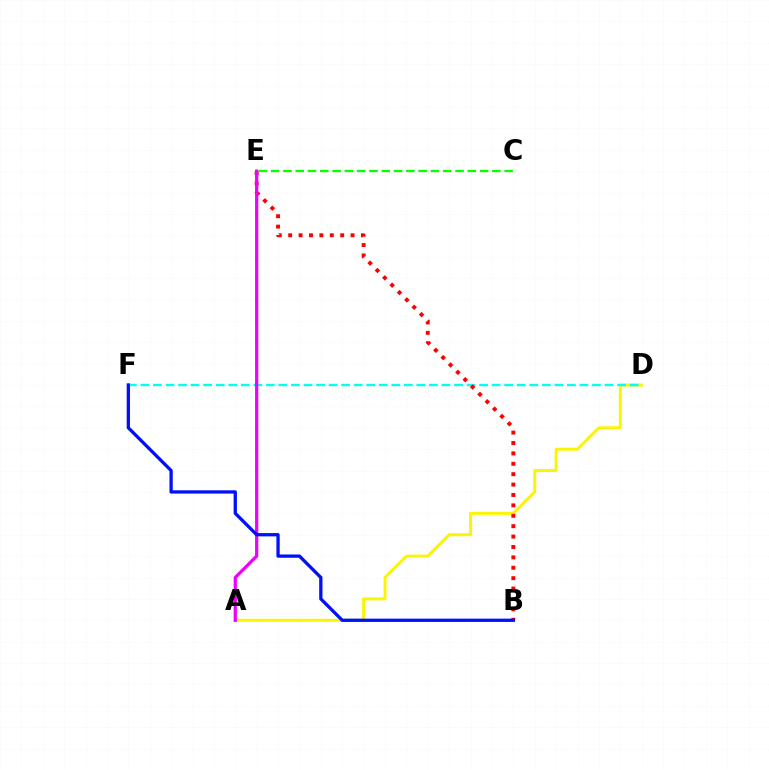{('A', 'D'): [{'color': '#fcf500', 'line_style': 'solid', 'thickness': 2.13}], ('D', 'F'): [{'color': '#00fff6', 'line_style': 'dashed', 'thickness': 1.7}], ('B', 'E'): [{'color': '#ff0000', 'line_style': 'dotted', 'thickness': 2.83}], ('A', 'E'): [{'color': '#ee00ff', 'line_style': 'solid', 'thickness': 2.32}], ('B', 'F'): [{'color': '#0010ff', 'line_style': 'solid', 'thickness': 2.37}], ('C', 'E'): [{'color': '#08ff00', 'line_style': 'dashed', 'thickness': 1.67}]}